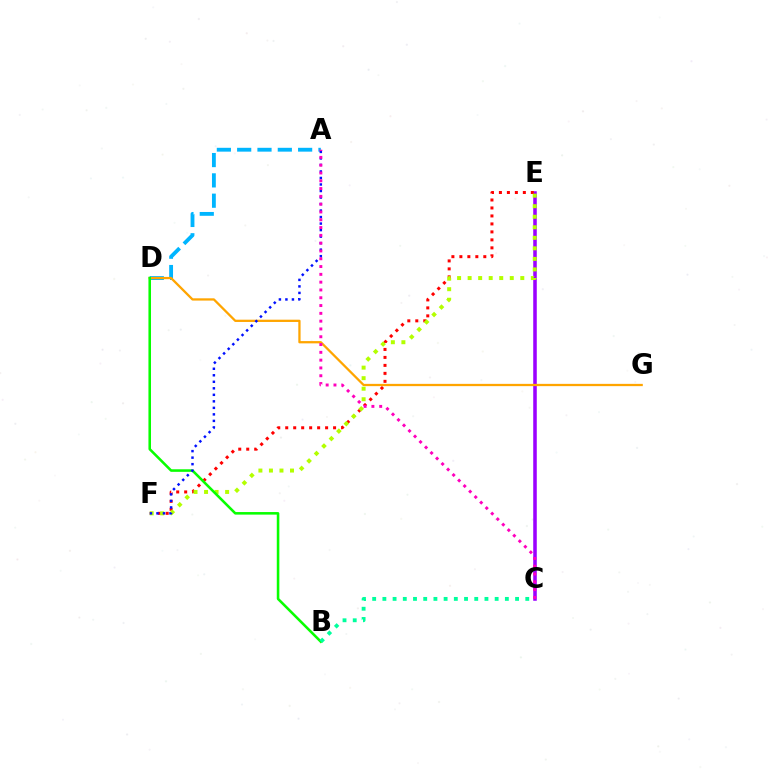{('C', 'E'): [{'color': '#9b00ff', 'line_style': 'solid', 'thickness': 2.55}], ('E', 'F'): [{'color': '#ff0000', 'line_style': 'dotted', 'thickness': 2.17}, {'color': '#b3ff00', 'line_style': 'dotted', 'thickness': 2.86}], ('A', 'D'): [{'color': '#00b5ff', 'line_style': 'dashed', 'thickness': 2.76}], ('D', 'G'): [{'color': '#ffa500', 'line_style': 'solid', 'thickness': 1.64}], ('B', 'D'): [{'color': '#08ff00', 'line_style': 'solid', 'thickness': 1.84}], ('B', 'C'): [{'color': '#00ff9d', 'line_style': 'dotted', 'thickness': 2.77}], ('A', 'F'): [{'color': '#0010ff', 'line_style': 'dotted', 'thickness': 1.77}], ('A', 'C'): [{'color': '#ff00bd', 'line_style': 'dotted', 'thickness': 2.12}]}